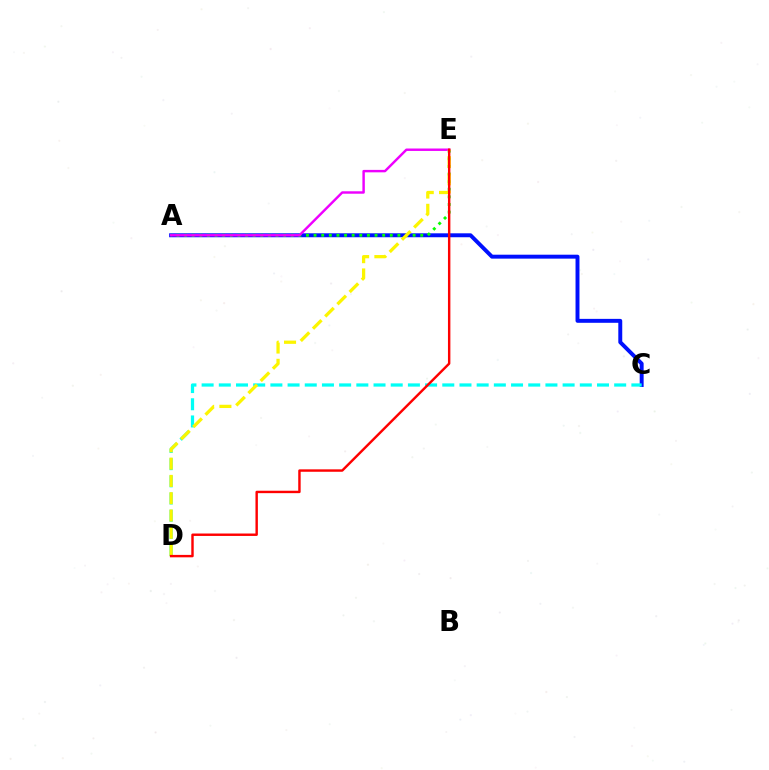{('A', 'C'): [{'color': '#0010ff', 'line_style': 'solid', 'thickness': 2.83}], ('C', 'D'): [{'color': '#00fff6', 'line_style': 'dashed', 'thickness': 2.34}], ('A', 'E'): [{'color': '#08ff00', 'line_style': 'dotted', 'thickness': 2.07}, {'color': '#ee00ff', 'line_style': 'solid', 'thickness': 1.76}], ('D', 'E'): [{'color': '#fcf500', 'line_style': 'dashed', 'thickness': 2.35}, {'color': '#ff0000', 'line_style': 'solid', 'thickness': 1.74}]}